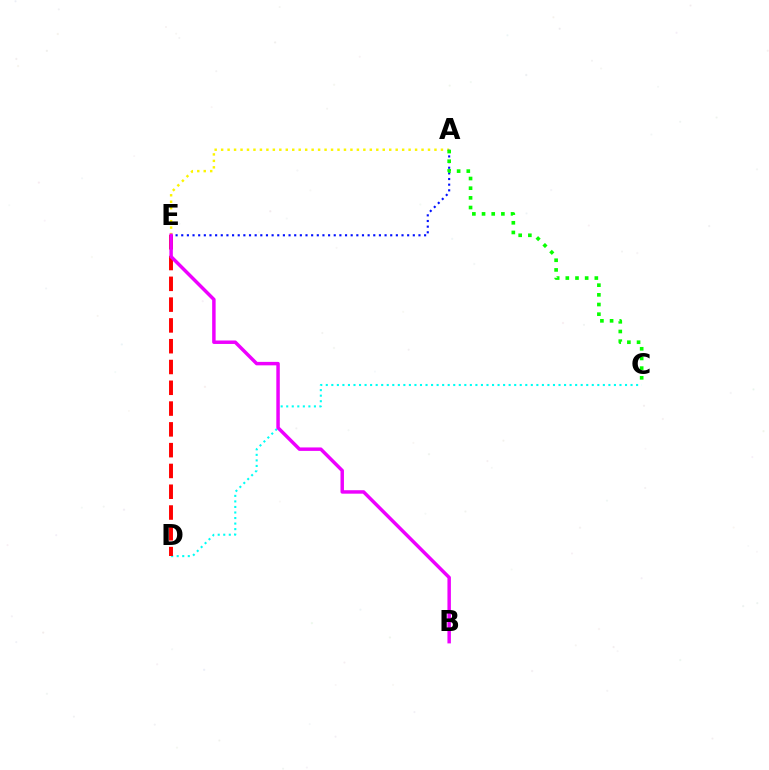{('A', 'E'): [{'color': '#fcf500', 'line_style': 'dotted', 'thickness': 1.76}, {'color': '#0010ff', 'line_style': 'dotted', 'thickness': 1.53}], ('C', 'D'): [{'color': '#00fff6', 'line_style': 'dotted', 'thickness': 1.51}], ('D', 'E'): [{'color': '#ff0000', 'line_style': 'dashed', 'thickness': 2.82}], ('A', 'C'): [{'color': '#08ff00', 'line_style': 'dotted', 'thickness': 2.63}], ('B', 'E'): [{'color': '#ee00ff', 'line_style': 'solid', 'thickness': 2.49}]}